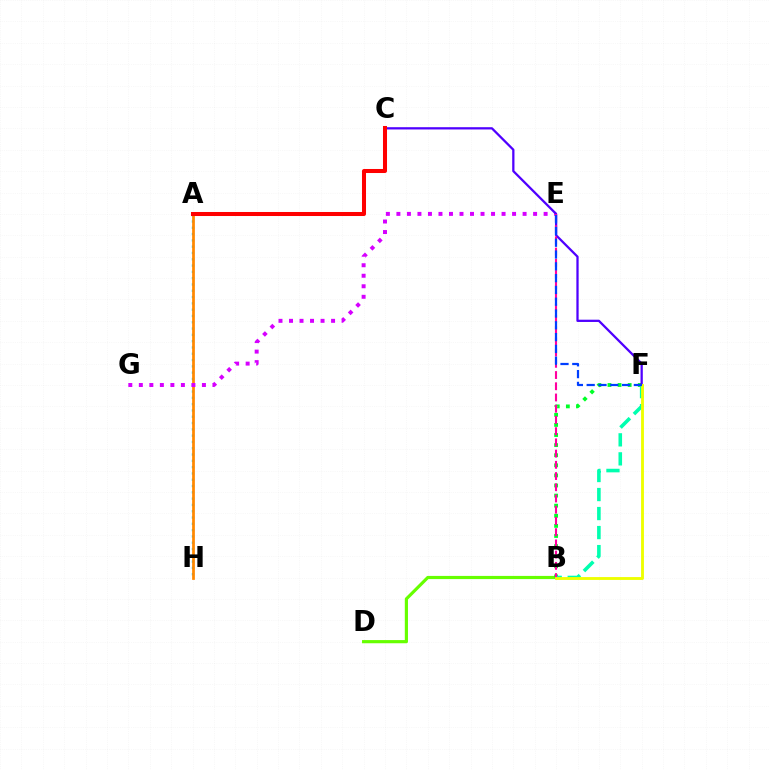{('B', 'D'): [{'color': '#66ff00', 'line_style': 'solid', 'thickness': 2.28}], ('A', 'H'): [{'color': '#00c7ff', 'line_style': 'dotted', 'thickness': 1.71}, {'color': '#ff8800', 'line_style': 'solid', 'thickness': 1.97}], ('B', 'F'): [{'color': '#00ff27', 'line_style': 'dotted', 'thickness': 2.74}, {'color': '#00ffaf', 'line_style': 'dashed', 'thickness': 2.58}, {'color': '#eeff00', 'line_style': 'solid', 'thickness': 2.06}], ('E', 'G'): [{'color': '#d600ff', 'line_style': 'dotted', 'thickness': 2.86}], ('C', 'F'): [{'color': '#4f00ff', 'line_style': 'solid', 'thickness': 1.63}], ('B', 'E'): [{'color': '#ff00a0', 'line_style': 'dashed', 'thickness': 1.52}], ('E', 'F'): [{'color': '#003fff', 'line_style': 'dashed', 'thickness': 1.6}], ('A', 'C'): [{'color': '#ff0000', 'line_style': 'solid', 'thickness': 2.9}]}